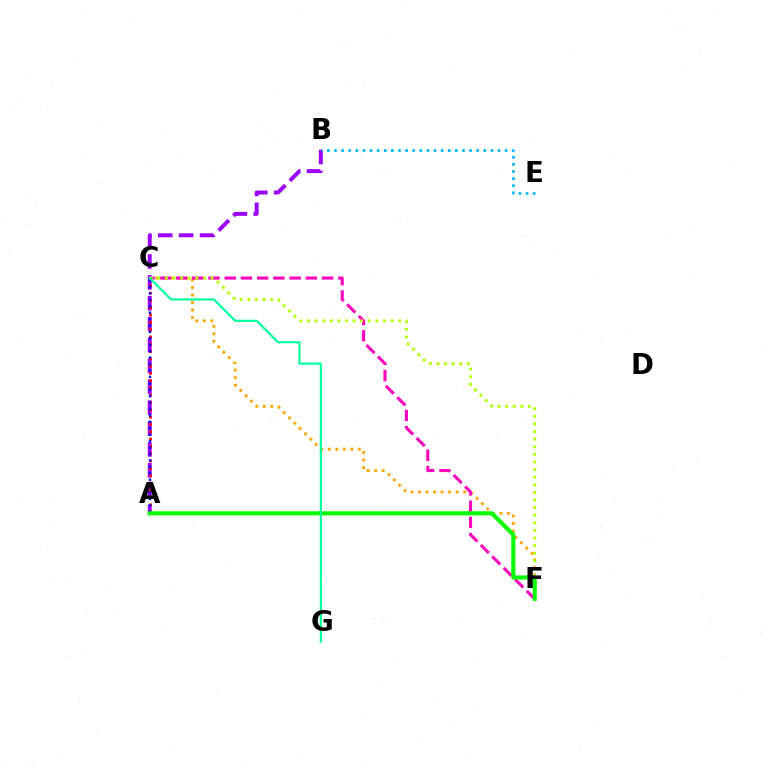{('A', 'B'): [{'color': '#9b00ff', 'line_style': 'dashed', 'thickness': 2.84}], ('C', 'F'): [{'color': '#ffa500', 'line_style': 'dotted', 'thickness': 2.05}, {'color': '#ff00bd', 'line_style': 'dashed', 'thickness': 2.21}, {'color': '#b3ff00', 'line_style': 'dotted', 'thickness': 2.07}], ('A', 'C'): [{'color': '#ff0000', 'line_style': 'dotted', 'thickness': 1.98}, {'color': '#0010ff', 'line_style': 'dotted', 'thickness': 1.74}], ('B', 'E'): [{'color': '#00b5ff', 'line_style': 'dotted', 'thickness': 1.93}], ('A', 'F'): [{'color': '#08ff00', 'line_style': 'solid', 'thickness': 2.98}], ('C', 'G'): [{'color': '#00ff9d', 'line_style': 'solid', 'thickness': 1.58}]}